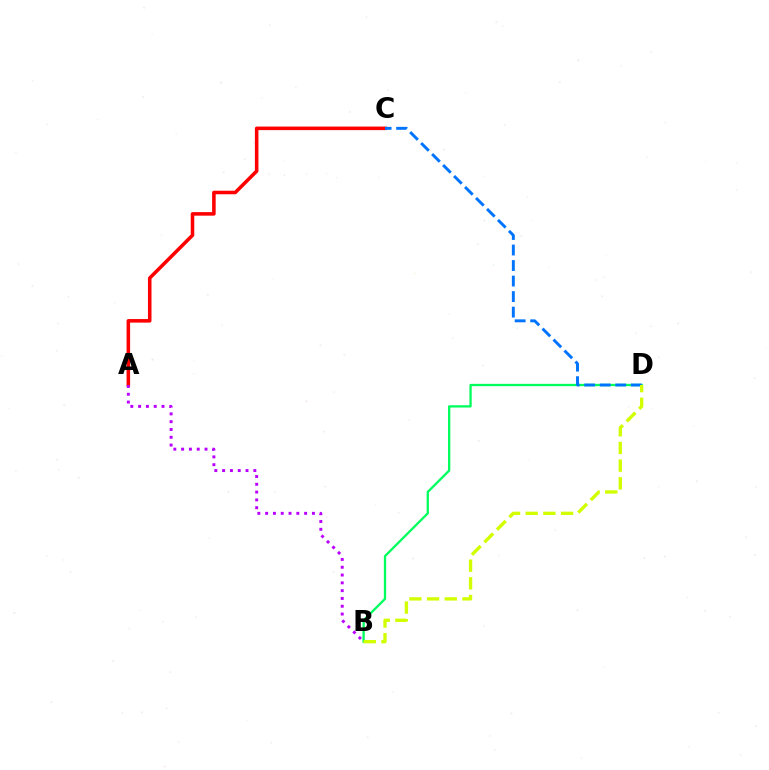{('A', 'C'): [{'color': '#ff0000', 'line_style': 'solid', 'thickness': 2.56}], ('B', 'D'): [{'color': '#00ff5c', 'line_style': 'solid', 'thickness': 1.65}, {'color': '#d1ff00', 'line_style': 'dashed', 'thickness': 2.4}], ('A', 'B'): [{'color': '#b900ff', 'line_style': 'dotted', 'thickness': 2.12}], ('C', 'D'): [{'color': '#0074ff', 'line_style': 'dashed', 'thickness': 2.11}]}